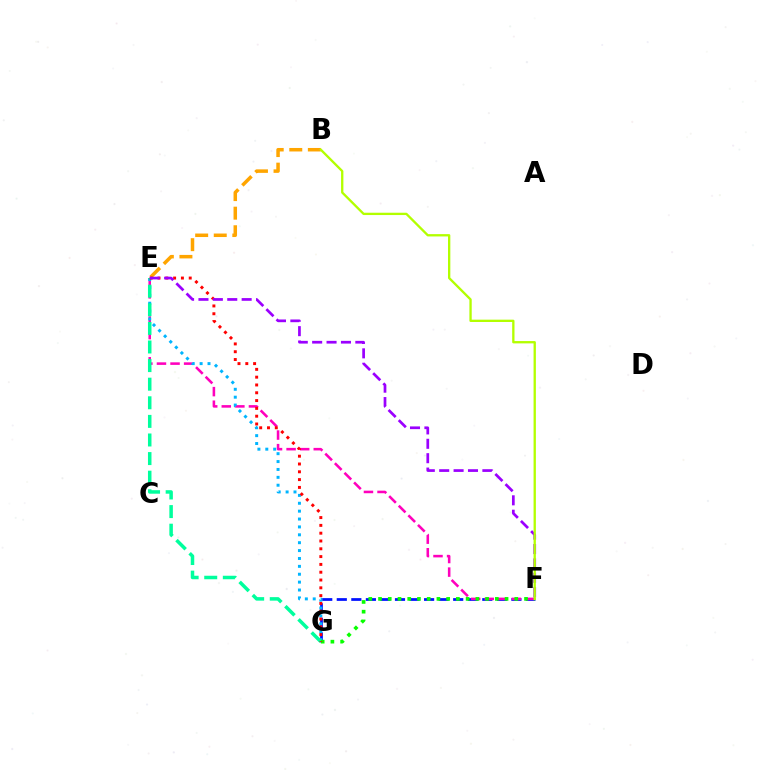{('B', 'E'): [{'color': '#ffa500', 'line_style': 'dashed', 'thickness': 2.52}], ('F', 'G'): [{'color': '#0010ff', 'line_style': 'dashed', 'thickness': 1.98}, {'color': '#08ff00', 'line_style': 'dotted', 'thickness': 2.64}], ('E', 'F'): [{'color': '#ff00bd', 'line_style': 'dashed', 'thickness': 1.85}, {'color': '#9b00ff', 'line_style': 'dashed', 'thickness': 1.96}], ('E', 'G'): [{'color': '#00b5ff', 'line_style': 'dotted', 'thickness': 2.14}, {'color': '#00ff9d', 'line_style': 'dashed', 'thickness': 2.53}, {'color': '#ff0000', 'line_style': 'dotted', 'thickness': 2.12}], ('B', 'F'): [{'color': '#b3ff00', 'line_style': 'solid', 'thickness': 1.67}]}